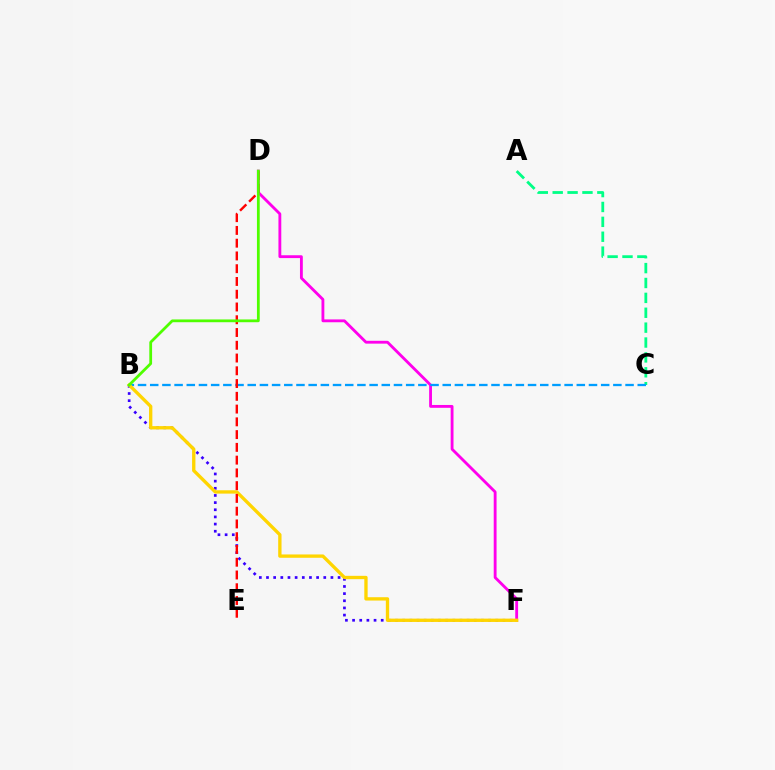{('B', 'F'): [{'color': '#3700ff', 'line_style': 'dotted', 'thickness': 1.95}, {'color': '#ffd500', 'line_style': 'solid', 'thickness': 2.4}], ('A', 'C'): [{'color': '#00ff86', 'line_style': 'dashed', 'thickness': 2.02}], ('D', 'F'): [{'color': '#ff00ed', 'line_style': 'solid', 'thickness': 2.04}], ('B', 'C'): [{'color': '#009eff', 'line_style': 'dashed', 'thickness': 1.66}], ('D', 'E'): [{'color': '#ff0000', 'line_style': 'dashed', 'thickness': 1.73}], ('B', 'D'): [{'color': '#4fff00', 'line_style': 'solid', 'thickness': 2.0}]}